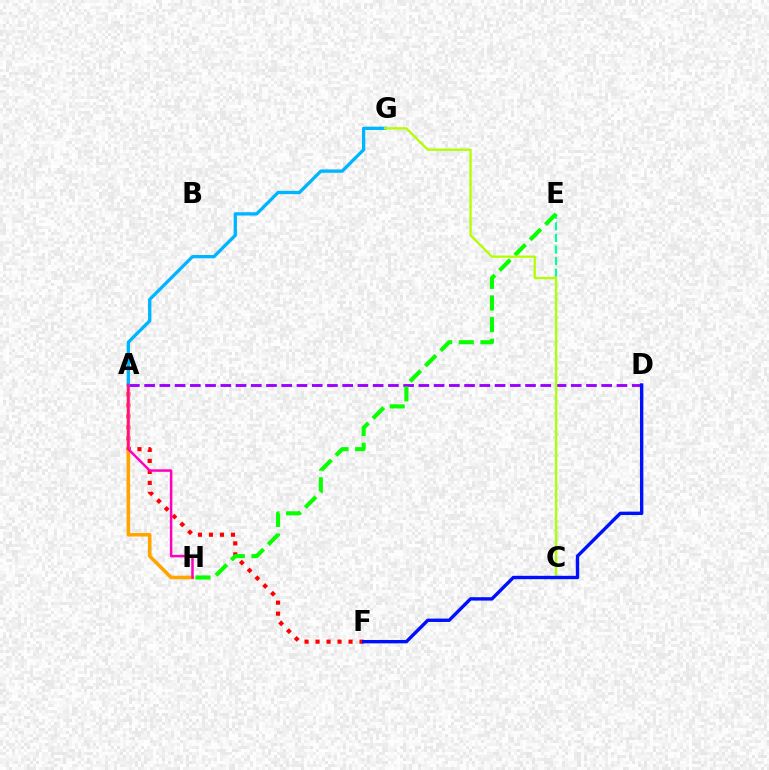{('A', 'F'): [{'color': '#ff0000', 'line_style': 'dotted', 'thickness': 2.99}], ('A', 'H'): [{'color': '#ffa500', 'line_style': 'solid', 'thickness': 2.58}, {'color': '#ff00bd', 'line_style': 'solid', 'thickness': 1.8}], ('A', 'D'): [{'color': '#9b00ff', 'line_style': 'dashed', 'thickness': 2.07}], ('A', 'G'): [{'color': '#00b5ff', 'line_style': 'solid', 'thickness': 2.38}], ('C', 'E'): [{'color': '#00ff9d', 'line_style': 'dashed', 'thickness': 1.57}], ('E', 'H'): [{'color': '#08ff00', 'line_style': 'dashed', 'thickness': 2.94}], ('C', 'G'): [{'color': '#b3ff00', 'line_style': 'solid', 'thickness': 1.64}], ('D', 'F'): [{'color': '#0010ff', 'line_style': 'solid', 'thickness': 2.43}]}